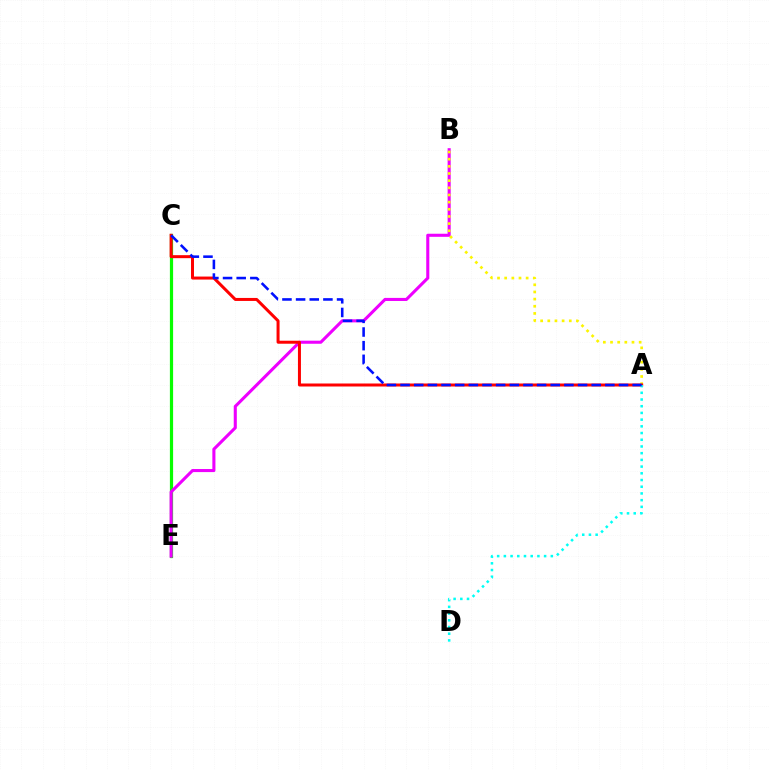{('C', 'E'): [{'color': '#08ff00', 'line_style': 'solid', 'thickness': 2.31}], ('B', 'E'): [{'color': '#ee00ff', 'line_style': 'solid', 'thickness': 2.22}], ('A', 'B'): [{'color': '#fcf500', 'line_style': 'dotted', 'thickness': 1.94}], ('A', 'C'): [{'color': '#ff0000', 'line_style': 'solid', 'thickness': 2.16}, {'color': '#0010ff', 'line_style': 'dashed', 'thickness': 1.85}], ('A', 'D'): [{'color': '#00fff6', 'line_style': 'dotted', 'thickness': 1.82}]}